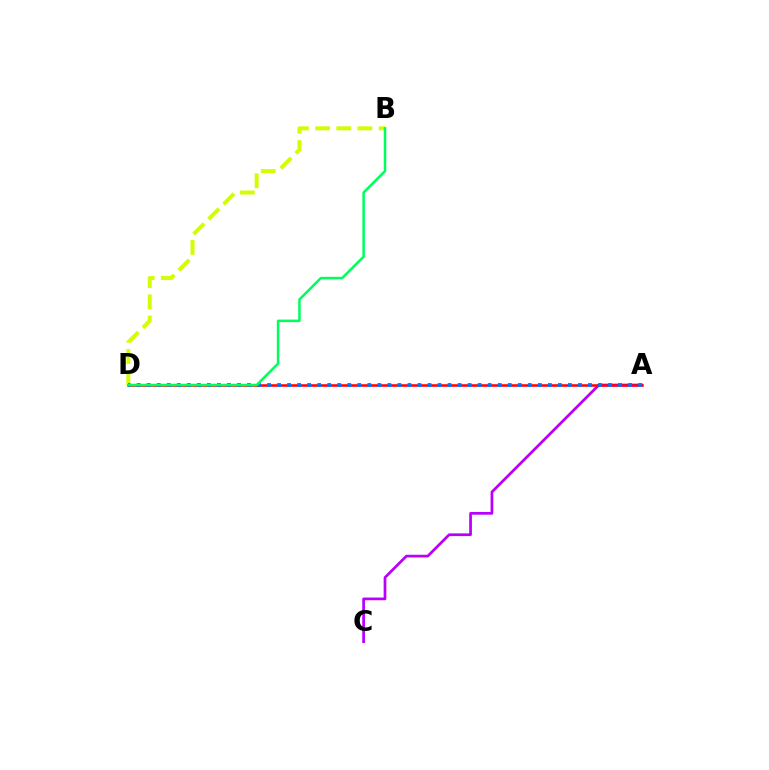{('A', 'C'): [{'color': '#b900ff', 'line_style': 'solid', 'thickness': 1.96}], ('B', 'D'): [{'color': '#d1ff00', 'line_style': 'dashed', 'thickness': 2.87}, {'color': '#00ff5c', 'line_style': 'solid', 'thickness': 1.81}], ('A', 'D'): [{'color': '#ff0000', 'line_style': 'solid', 'thickness': 1.82}, {'color': '#0074ff', 'line_style': 'dotted', 'thickness': 2.72}]}